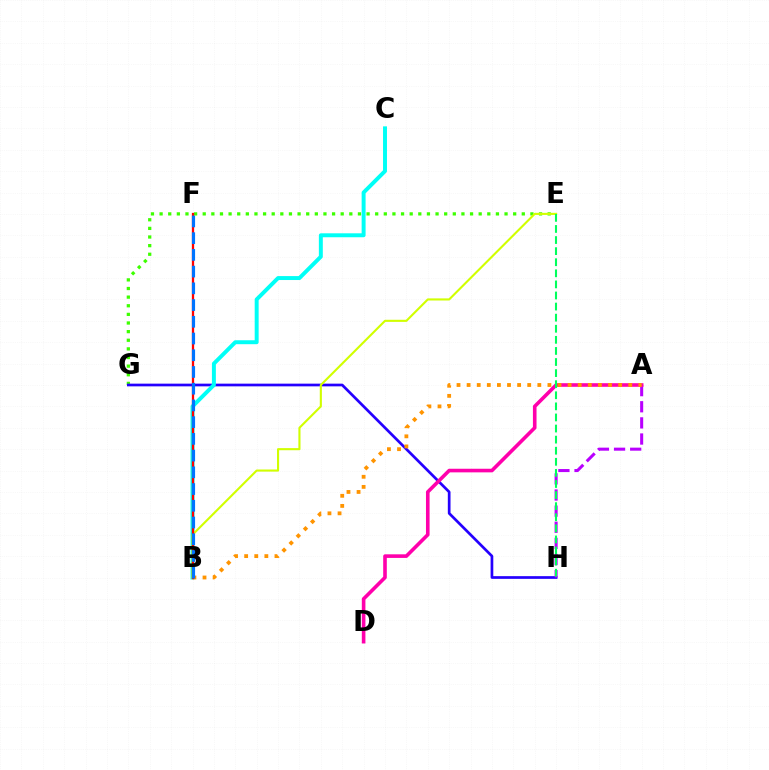{('E', 'G'): [{'color': '#3dff00', 'line_style': 'dotted', 'thickness': 2.34}], ('G', 'H'): [{'color': '#2500ff', 'line_style': 'solid', 'thickness': 1.95}], ('A', 'H'): [{'color': '#b900ff', 'line_style': 'dashed', 'thickness': 2.19}], ('B', 'C'): [{'color': '#00fff6', 'line_style': 'solid', 'thickness': 2.84}], ('A', 'D'): [{'color': '#ff00ac', 'line_style': 'solid', 'thickness': 2.6}], ('B', 'E'): [{'color': '#d1ff00', 'line_style': 'solid', 'thickness': 1.52}], ('A', 'B'): [{'color': '#ff9400', 'line_style': 'dotted', 'thickness': 2.74}], ('B', 'F'): [{'color': '#ff0000', 'line_style': 'solid', 'thickness': 1.65}, {'color': '#0074ff', 'line_style': 'dashed', 'thickness': 2.27}], ('E', 'H'): [{'color': '#00ff5c', 'line_style': 'dashed', 'thickness': 1.51}]}